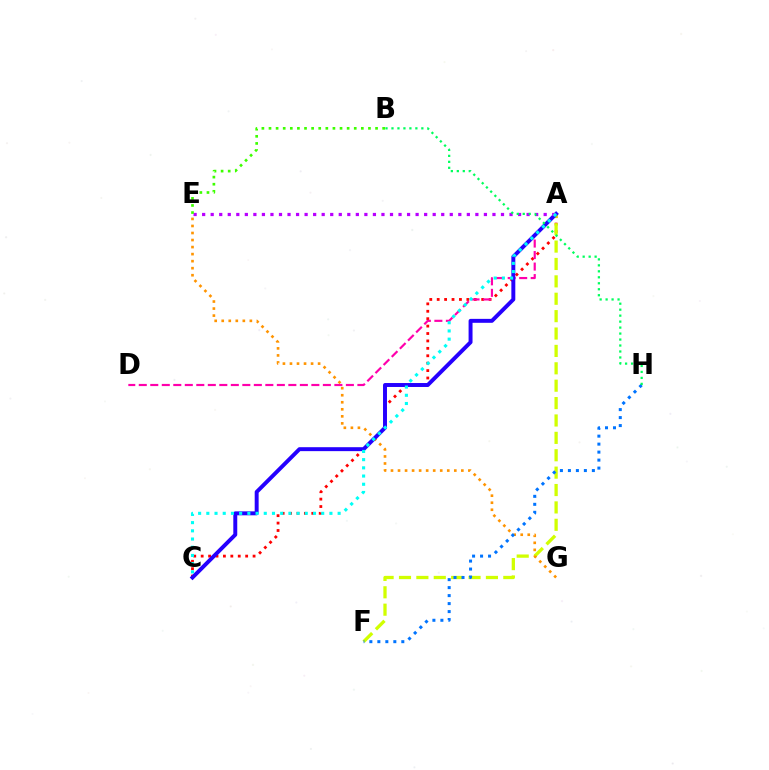{('A', 'C'): [{'color': '#ff0000', 'line_style': 'dotted', 'thickness': 2.01}, {'color': '#2500ff', 'line_style': 'solid', 'thickness': 2.84}, {'color': '#00fff6', 'line_style': 'dotted', 'thickness': 2.23}], ('A', 'F'): [{'color': '#d1ff00', 'line_style': 'dashed', 'thickness': 2.36}], ('E', 'G'): [{'color': '#ff9400', 'line_style': 'dotted', 'thickness': 1.91}], ('F', 'H'): [{'color': '#0074ff', 'line_style': 'dotted', 'thickness': 2.17}], ('A', 'D'): [{'color': '#ff00ac', 'line_style': 'dashed', 'thickness': 1.56}], ('A', 'E'): [{'color': '#b900ff', 'line_style': 'dotted', 'thickness': 2.32}], ('B', 'H'): [{'color': '#00ff5c', 'line_style': 'dotted', 'thickness': 1.62}], ('B', 'E'): [{'color': '#3dff00', 'line_style': 'dotted', 'thickness': 1.93}]}